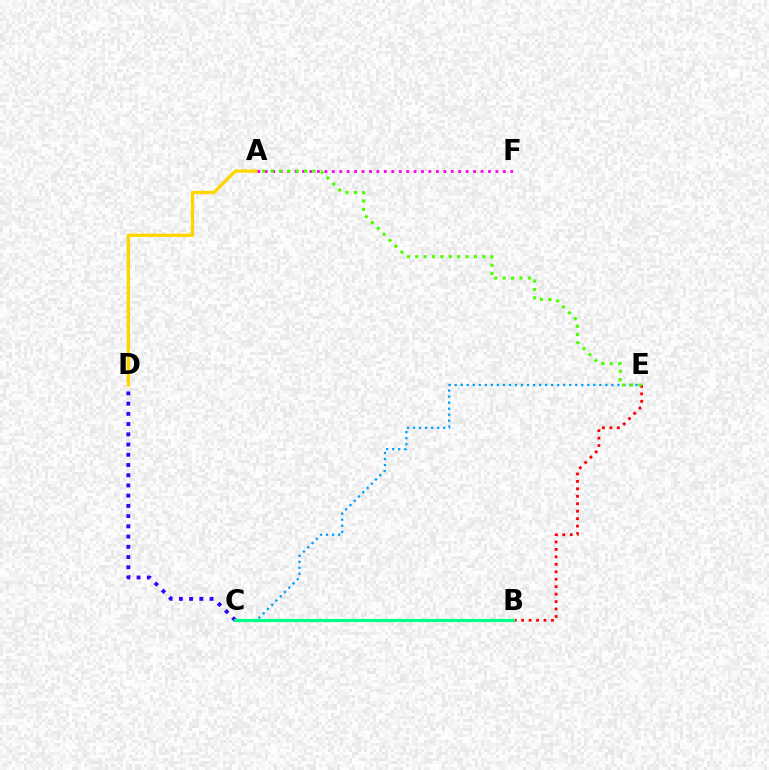{('C', 'D'): [{'color': '#3700ff', 'line_style': 'dotted', 'thickness': 2.78}], ('A', 'D'): [{'color': '#ffd500', 'line_style': 'solid', 'thickness': 2.38}], ('C', 'E'): [{'color': '#009eff', 'line_style': 'dotted', 'thickness': 1.64}], ('B', 'E'): [{'color': '#ff0000', 'line_style': 'dotted', 'thickness': 2.02}], ('A', 'F'): [{'color': '#ff00ed', 'line_style': 'dotted', 'thickness': 2.02}], ('B', 'C'): [{'color': '#00ff86', 'line_style': 'solid', 'thickness': 2.26}], ('A', 'E'): [{'color': '#4fff00', 'line_style': 'dotted', 'thickness': 2.28}]}